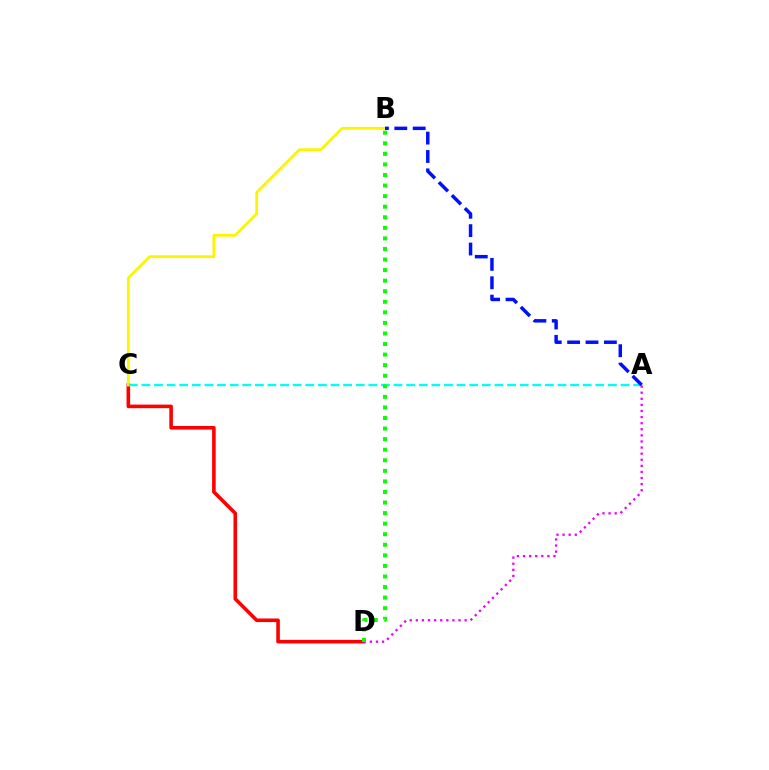{('C', 'D'): [{'color': '#ff0000', 'line_style': 'solid', 'thickness': 2.59}], ('B', 'C'): [{'color': '#fcf500', 'line_style': 'solid', 'thickness': 2.04}], ('A', 'C'): [{'color': '#00fff6', 'line_style': 'dashed', 'thickness': 1.71}], ('A', 'B'): [{'color': '#0010ff', 'line_style': 'dashed', 'thickness': 2.5}], ('A', 'D'): [{'color': '#ee00ff', 'line_style': 'dotted', 'thickness': 1.66}], ('B', 'D'): [{'color': '#08ff00', 'line_style': 'dotted', 'thickness': 2.87}]}